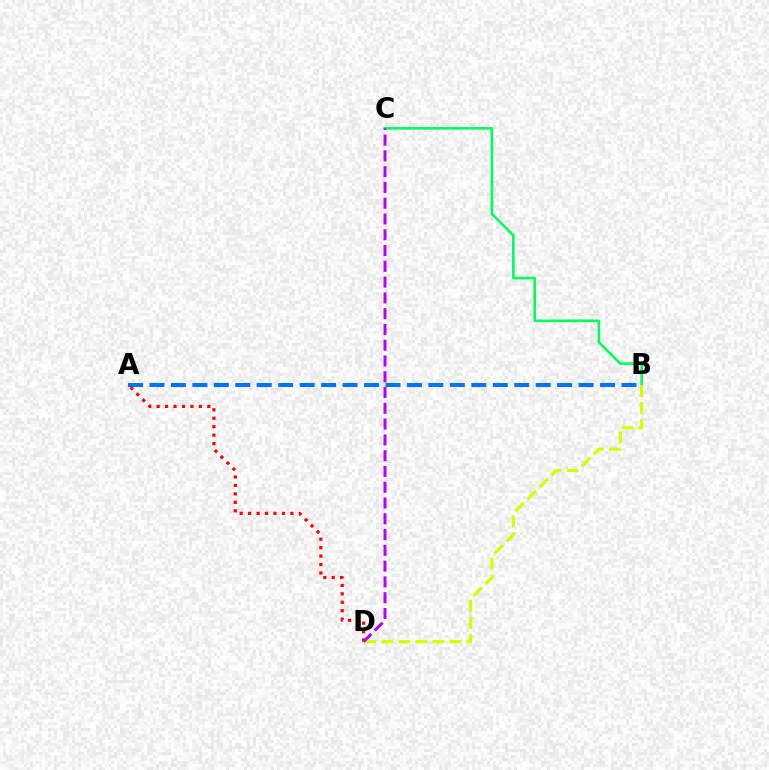{('A', 'B'): [{'color': '#0074ff', 'line_style': 'dashed', 'thickness': 2.92}], ('A', 'D'): [{'color': '#ff0000', 'line_style': 'dotted', 'thickness': 2.3}], ('B', 'C'): [{'color': '#00ff5c', 'line_style': 'solid', 'thickness': 1.87}], ('B', 'D'): [{'color': '#d1ff00', 'line_style': 'dashed', 'thickness': 2.31}], ('C', 'D'): [{'color': '#b900ff', 'line_style': 'dashed', 'thickness': 2.14}]}